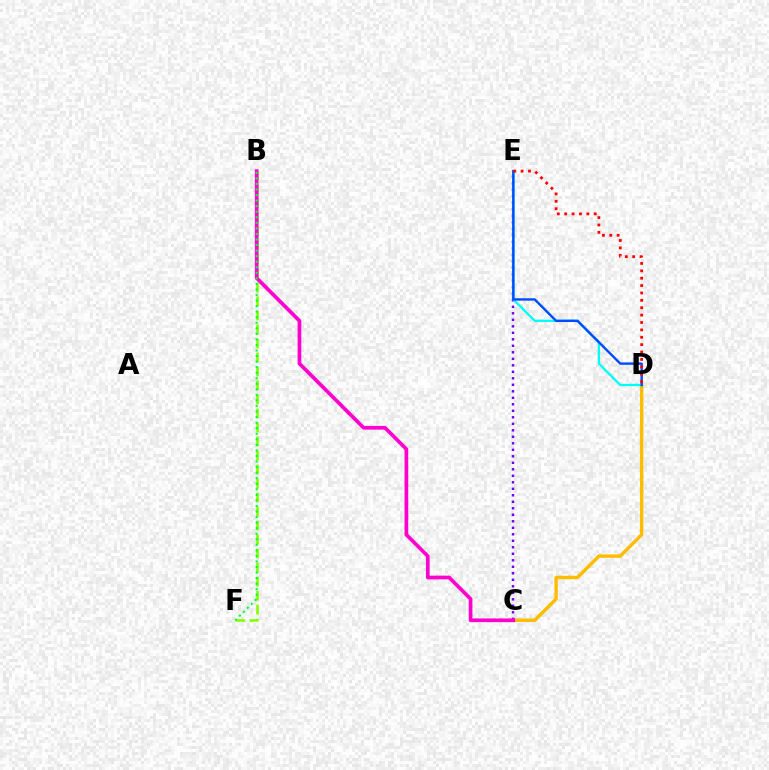{('C', 'D'): [{'color': '#ffbd00', 'line_style': 'solid', 'thickness': 2.48}], ('C', 'E'): [{'color': '#7200ff', 'line_style': 'dotted', 'thickness': 1.77}], ('B', 'F'): [{'color': '#84ff00', 'line_style': 'dashed', 'thickness': 1.9}, {'color': '#00ff39', 'line_style': 'dotted', 'thickness': 1.51}], ('D', 'E'): [{'color': '#00fff6', 'line_style': 'solid', 'thickness': 1.65}, {'color': '#004bff', 'line_style': 'solid', 'thickness': 1.72}, {'color': '#ff0000', 'line_style': 'dotted', 'thickness': 2.01}], ('B', 'C'): [{'color': '#ff00cf', 'line_style': 'solid', 'thickness': 2.67}]}